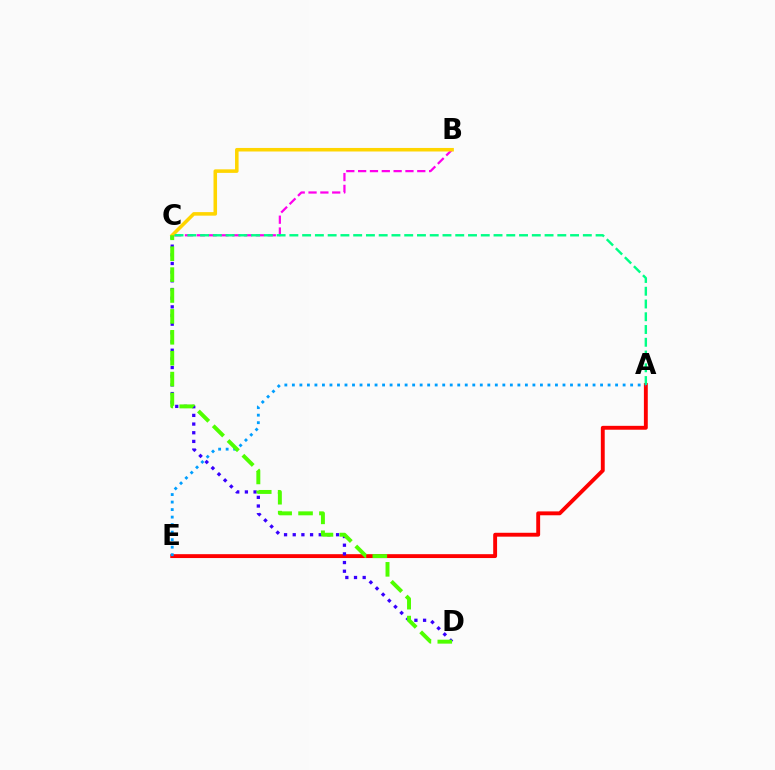{('A', 'E'): [{'color': '#ff0000', 'line_style': 'solid', 'thickness': 2.79}, {'color': '#009eff', 'line_style': 'dotted', 'thickness': 2.04}], ('C', 'D'): [{'color': '#3700ff', 'line_style': 'dotted', 'thickness': 2.36}, {'color': '#4fff00', 'line_style': 'dashed', 'thickness': 2.84}], ('B', 'C'): [{'color': '#ff00ed', 'line_style': 'dashed', 'thickness': 1.61}, {'color': '#ffd500', 'line_style': 'solid', 'thickness': 2.55}], ('A', 'C'): [{'color': '#00ff86', 'line_style': 'dashed', 'thickness': 1.73}]}